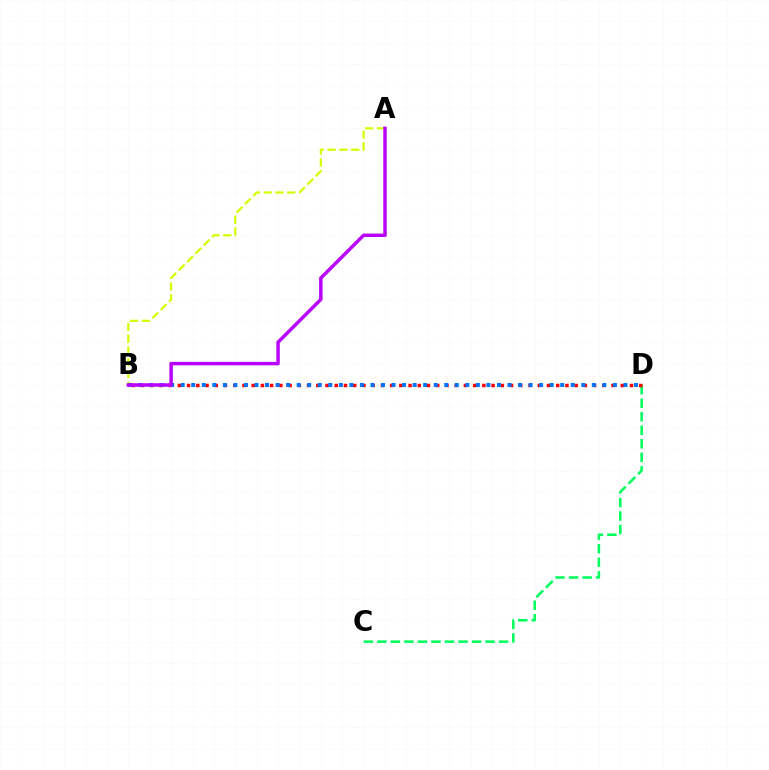{('A', 'B'): [{'color': '#d1ff00', 'line_style': 'dashed', 'thickness': 1.6}, {'color': '#b900ff', 'line_style': 'solid', 'thickness': 2.49}], ('C', 'D'): [{'color': '#00ff5c', 'line_style': 'dashed', 'thickness': 1.84}], ('B', 'D'): [{'color': '#ff0000', 'line_style': 'dotted', 'thickness': 2.51}, {'color': '#0074ff', 'line_style': 'dotted', 'thickness': 2.86}]}